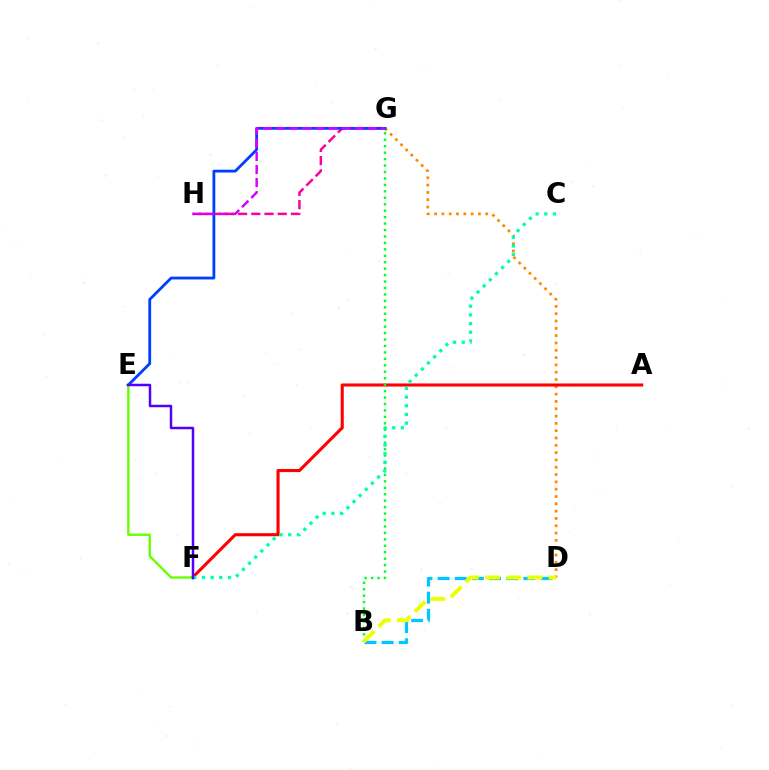{('B', 'D'): [{'color': '#00c7ff', 'line_style': 'dashed', 'thickness': 2.33}, {'color': '#eeff00', 'line_style': 'dashed', 'thickness': 2.88}], ('D', 'G'): [{'color': '#ff8800', 'line_style': 'dotted', 'thickness': 1.99}], ('G', 'H'): [{'color': '#ff00a0', 'line_style': 'dashed', 'thickness': 1.8}, {'color': '#d600ff', 'line_style': 'dashed', 'thickness': 1.77}], ('E', 'G'): [{'color': '#003fff', 'line_style': 'solid', 'thickness': 2.02}], ('A', 'F'): [{'color': '#ff0000', 'line_style': 'solid', 'thickness': 2.22}], ('B', 'G'): [{'color': '#00ff27', 'line_style': 'dotted', 'thickness': 1.75}], ('E', 'F'): [{'color': '#66ff00', 'line_style': 'solid', 'thickness': 1.71}, {'color': '#4f00ff', 'line_style': 'solid', 'thickness': 1.78}], ('C', 'F'): [{'color': '#00ffaf', 'line_style': 'dotted', 'thickness': 2.35}]}